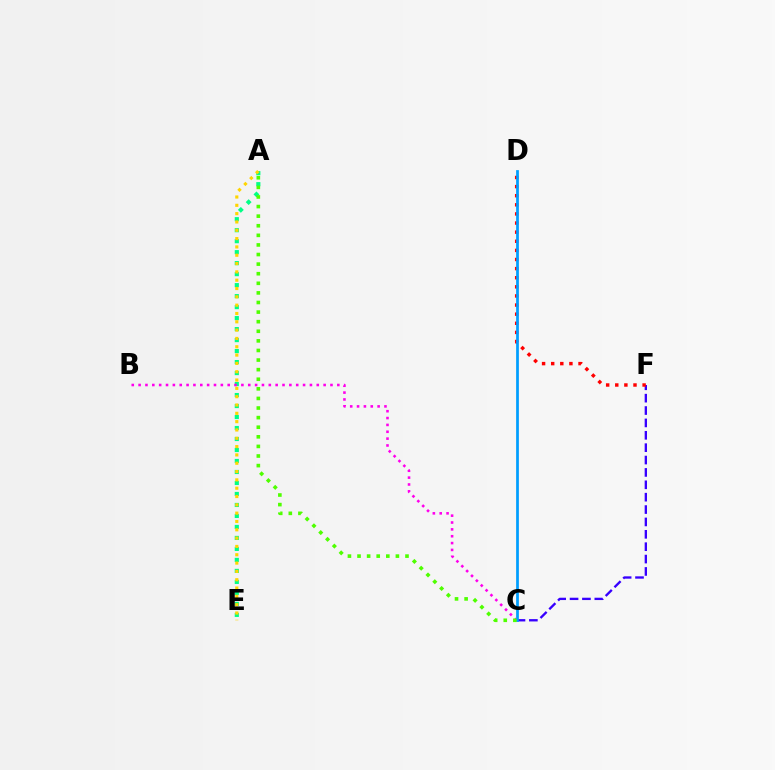{('A', 'E'): [{'color': '#00ff86', 'line_style': 'dotted', 'thickness': 2.99}, {'color': '#ffd500', 'line_style': 'dotted', 'thickness': 2.26}], ('B', 'C'): [{'color': '#ff00ed', 'line_style': 'dotted', 'thickness': 1.86}], ('C', 'F'): [{'color': '#3700ff', 'line_style': 'dashed', 'thickness': 1.68}], ('D', 'F'): [{'color': '#ff0000', 'line_style': 'dotted', 'thickness': 2.48}], ('C', 'D'): [{'color': '#009eff', 'line_style': 'solid', 'thickness': 1.97}], ('A', 'C'): [{'color': '#4fff00', 'line_style': 'dotted', 'thickness': 2.61}]}